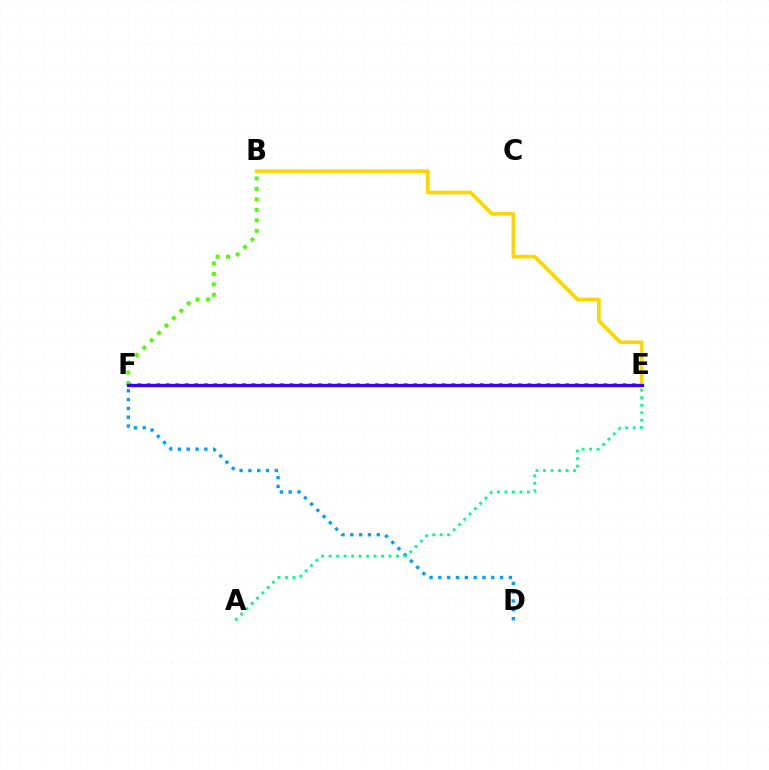{('E', 'F'): [{'color': '#ff00ed', 'line_style': 'dotted', 'thickness': 2.58}, {'color': '#ff0000', 'line_style': 'dashed', 'thickness': 1.97}, {'color': '#3700ff', 'line_style': 'solid', 'thickness': 2.37}], ('D', 'F'): [{'color': '#009eff', 'line_style': 'dotted', 'thickness': 2.39}], ('B', 'E'): [{'color': '#ffd500', 'line_style': 'solid', 'thickness': 2.6}], ('B', 'F'): [{'color': '#4fff00', 'line_style': 'dotted', 'thickness': 2.85}], ('A', 'E'): [{'color': '#00ff86', 'line_style': 'dotted', 'thickness': 2.04}]}